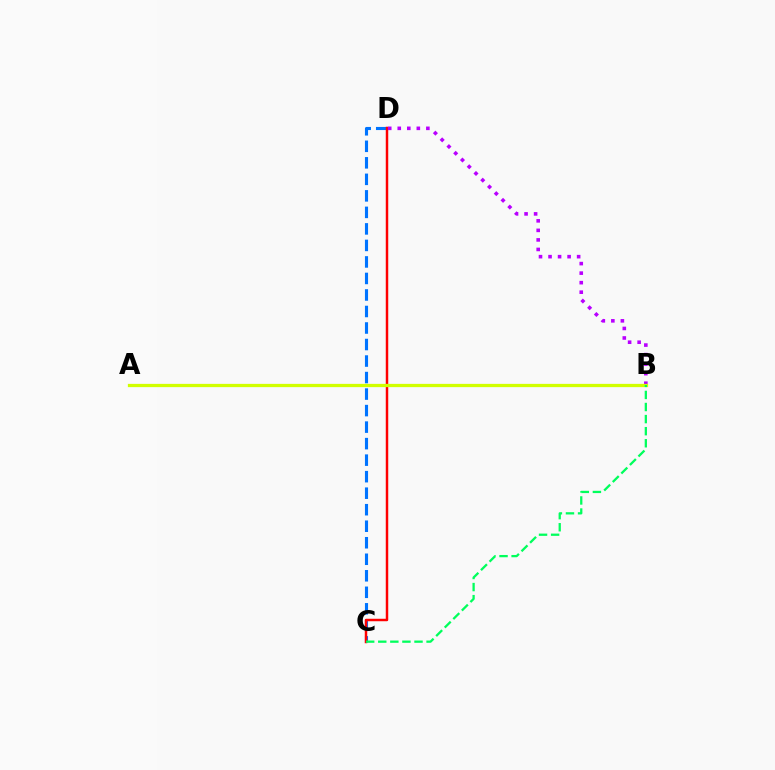{('C', 'D'): [{'color': '#0074ff', 'line_style': 'dashed', 'thickness': 2.24}, {'color': '#ff0000', 'line_style': 'solid', 'thickness': 1.78}], ('B', 'D'): [{'color': '#b900ff', 'line_style': 'dotted', 'thickness': 2.59}], ('A', 'B'): [{'color': '#d1ff00', 'line_style': 'solid', 'thickness': 2.35}], ('B', 'C'): [{'color': '#00ff5c', 'line_style': 'dashed', 'thickness': 1.64}]}